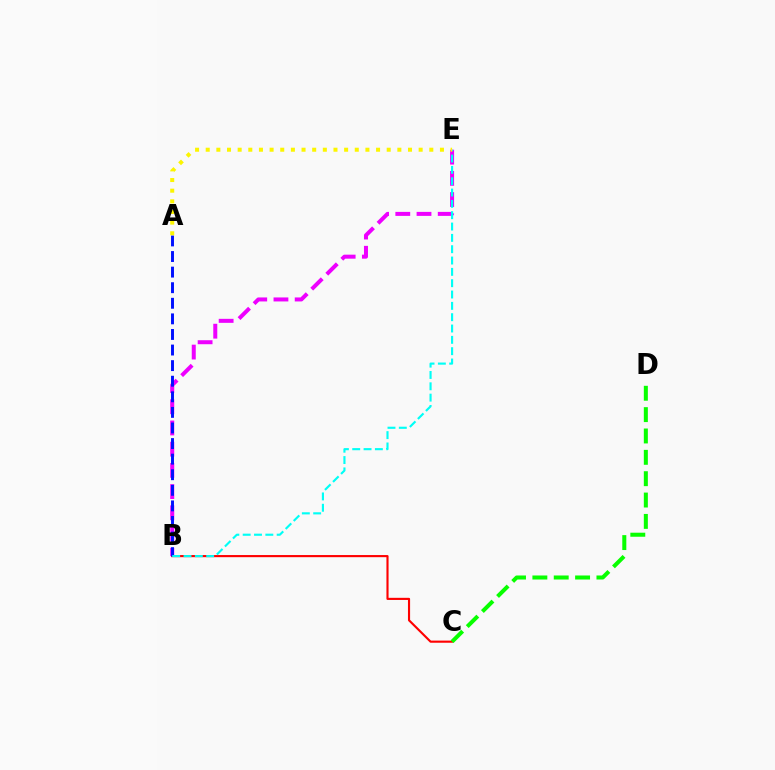{('B', 'E'): [{'color': '#ee00ff', 'line_style': 'dashed', 'thickness': 2.88}, {'color': '#00fff6', 'line_style': 'dashed', 'thickness': 1.54}], ('B', 'C'): [{'color': '#ff0000', 'line_style': 'solid', 'thickness': 1.54}], ('C', 'D'): [{'color': '#08ff00', 'line_style': 'dashed', 'thickness': 2.9}], ('A', 'B'): [{'color': '#0010ff', 'line_style': 'dashed', 'thickness': 2.12}], ('A', 'E'): [{'color': '#fcf500', 'line_style': 'dotted', 'thickness': 2.89}]}